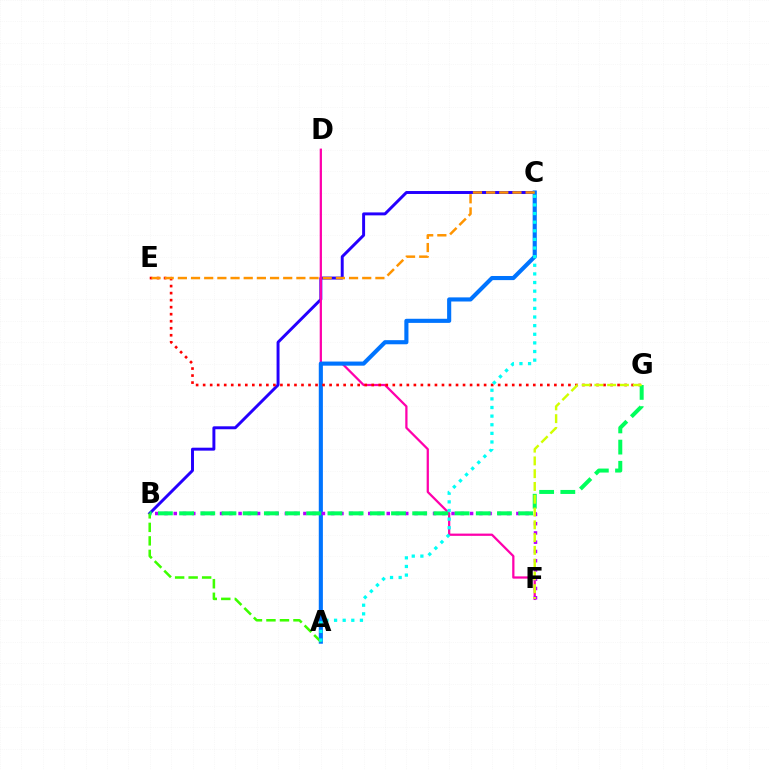{('B', 'C'): [{'color': '#2500ff', 'line_style': 'solid', 'thickness': 2.12}], ('D', 'F'): [{'color': '#ff00ac', 'line_style': 'solid', 'thickness': 1.63}], ('A', 'C'): [{'color': '#0074ff', 'line_style': 'solid', 'thickness': 2.96}, {'color': '#00fff6', 'line_style': 'dotted', 'thickness': 2.34}], ('A', 'B'): [{'color': '#3dff00', 'line_style': 'dashed', 'thickness': 1.83}], ('B', 'F'): [{'color': '#b900ff', 'line_style': 'dotted', 'thickness': 2.52}], ('E', 'G'): [{'color': '#ff0000', 'line_style': 'dotted', 'thickness': 1.91}], ('B', 'G'): [{'color': '#00ff5c', 'line_style': 'dashed', 'thickness': 2.88}], ('F', 'G'): [{'color': '#d1ff00', 'line_style': 'dashed', 'thickness': 1.74}], ('C', 'E'): [{'color': '#ff9400', 'line_style': 'dashed', 'thickness': 1.79}]}